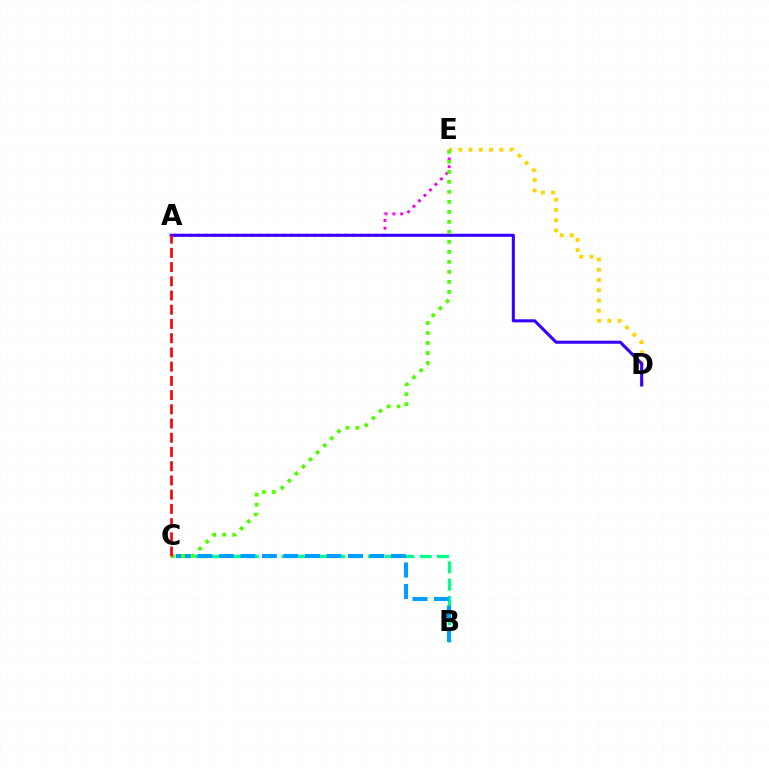{('B', 'C'): [{'color': '#00ff86', 'line_style': 'dashed', 'thickness': 2.35}, {'color': '#009eff', 'line_style': 'dashed', 'thickness': 2.92}], ('D', 'E'): [{'color': '#ffd500', 'line_style': 'dotted', 'thickness': 2.79}], ('A', 'E'): [{'color': '#ff00ed', 'line_style': 'dotted', 'thickness': 2.1}], ('A', 'D'): [{'color': '#3700ff', 'line_style': 'solid', 'thickness': 2.2}], ('C', 'E'): [{'color': '#4fff00', 'line_style': 'dotted', 'thickness': 2.72}], ('A', 'C'): [{'color': '#ff0000', 'line_style': 'dashed', 'thickness': 1.93}]}